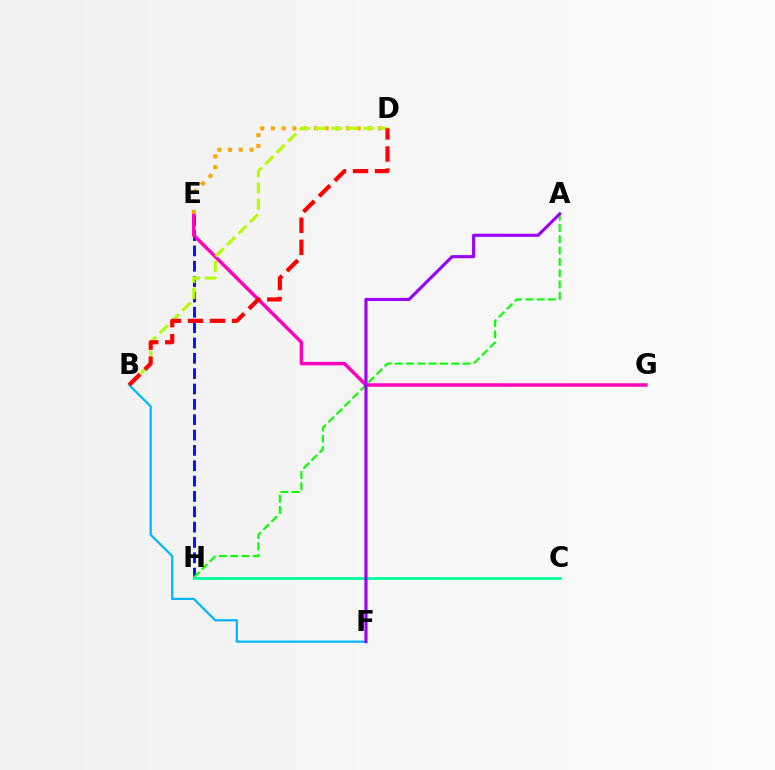{('B', 'F'): [{'color': '#00b5ff', 'line_style': 'solid', 'thickness': 1.59}], ('E', 'H'): [{'color': '#0010ff', 'line_style': 'dashed', 'thickness': 2.08}], ('A', 'H'): [{'color': '#08ff00', 'line_style': 'dashed', 'thickness': 1.54}], ('C', 'H'): [{'color': '#00ff9d', 'line_style': 'solid', 'thickness': 2.01}], ('E', 'G'): [{'color': '#ff00bd', 'line_style': 'solid', 'thickness': 2.49}], ('D', 'E'): [{'color': '#ffa500', 'line_style': 'dotted', 'thickness': 2.91}], ('A', 'F'): [{'color': '#9b00ff', 'line_style': 'solid', 'thickness': 2.24}], ('B', 'D'): [{'color': '#b3ff00', 'line_style': 'dashed', 'thickness': 2.19}, {'color': '#ff0000', 'line_style': 'dashed', 'thickness': 2.99}]}